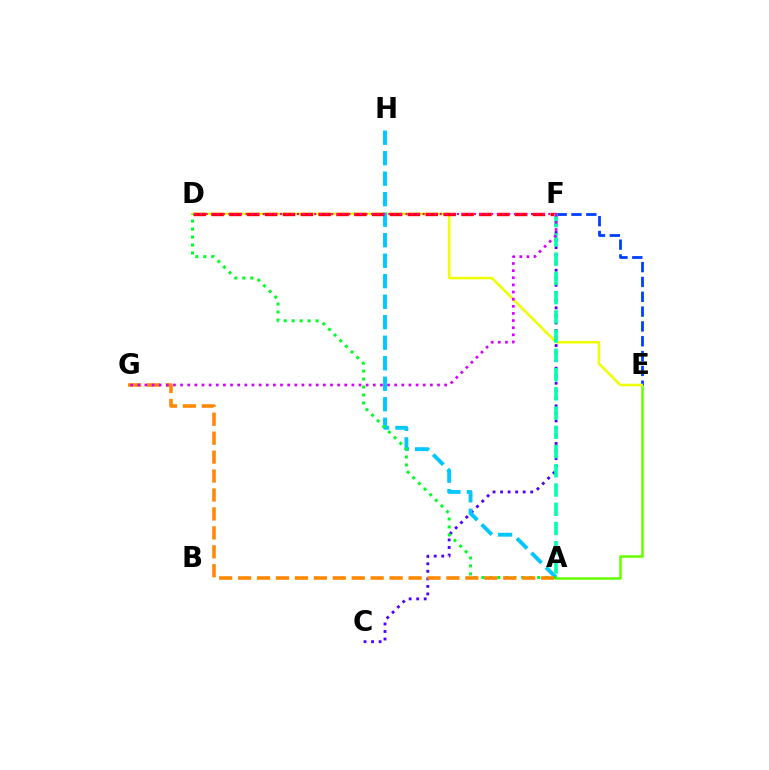{('A', 'E'): [{'color': '#66ff00', 'line_style': 'solid', 'thickness': 1.83}], ('C', 'F'): [{'color': '#4f00ff', 'line_style': 'dotted', 'thickness': 2.05}], ('E', 'F'): [{'color': '#003fff', 'line_style': 'dashed', 'thickness': 2.01}], ('D', 'E'): [{'color': '#eeff00', 'line_style': 'solid', 'thickness': 1.82}], ('A', 'H'): [{'color': '#00c7ff', 'line_style': 'dashed', 'thickness': 2.79}], ('A', 'D'): [{'color': '#00ff27', 'line_style': 'dotted', 'thickness': 2.17}], ('A', 'G'): [{'color': '#ff8800', 'line_style': 'dashed', 'thickness': 2.57}], ('D', 'F'): [{'color': '#ff0000', 'line_style': 'dashed', 'thickness': 2.43}, {'color': '#ff00a0', 'line_style': 'dotted', 'thickness': 1.55}], ('A', 'F'): [{'color': '#00ffaf', 'line_style': 'dashed', 'thickness': 2.61}], ('F', 'G'): [{'color': '#d600ff', 'line_style': 'dotted', 'thickness': 1.94}]}